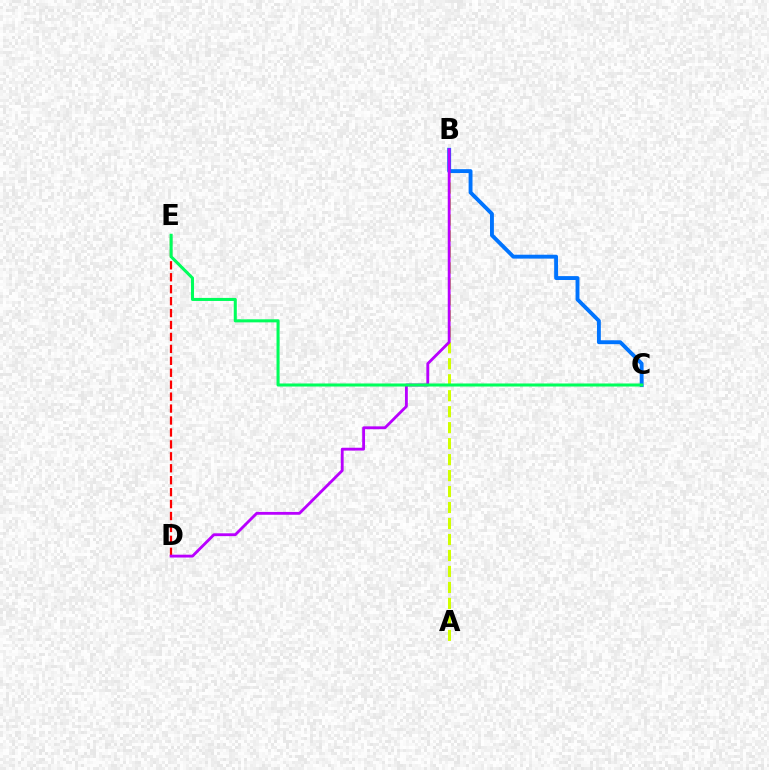{('A', 'B'): [{'color': '#d1ff00', 'line_style': 'dashed', 'thickness': 2.17}], ('B', 'C'): [{'color': '#0074ff', 'line_style': 'solid', 'thickness': 2.8}], ('D', 'E'): [{'color': '#ff0000', 'line_style': 'dashed', 'thickness': 1.62}], ('B', 'D'): [{'color': '#b900ff', 'line_style': 'solid', 'thickness': 2.04}], ('C', 'E'): [{'color': '#00ff5c', 'line_style': 'solid', 'thickness': 2.2}]}